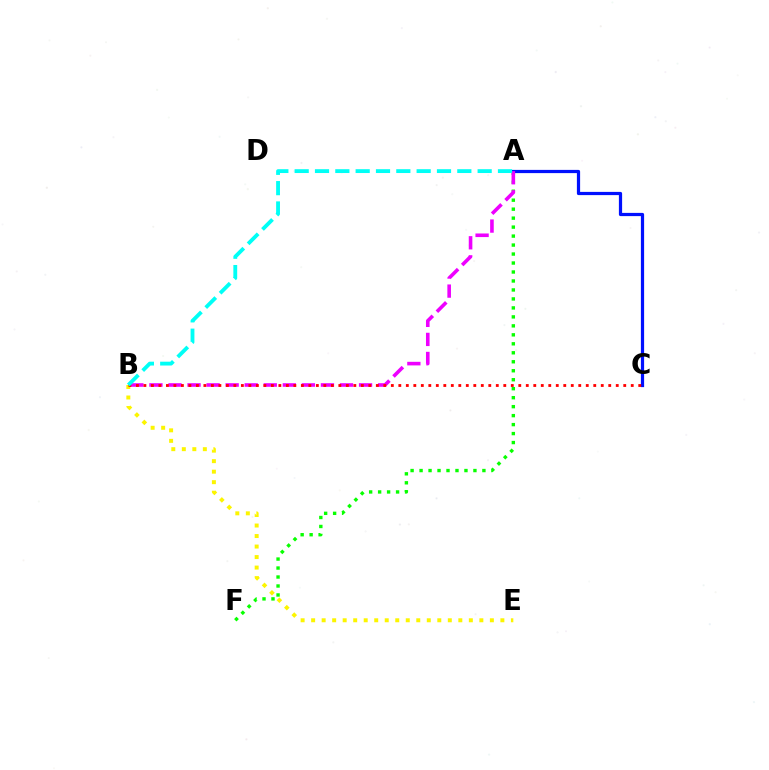{('A', 'F'): [{'color': '#08ff00', 'line_style': 'dotted', 'thickness': 2.44}], ('A', 'C'): [{'color': '#0010ff', 'line_style': 'solid', 'thickness': 2.32}], ('B', 'E'): [{'color': '#fcf500', 'line_style': 'dotted', 'thickness': 2.86}], ('A', 'B'): [{'color': '#ee00ff', 'line_style': 'dashed', 'thickness': 2.59}, {'color': '#00fff6', 'line_style': 'dashed', 'thickness': 2.76}], ('B', 'C'): [{'color': '#ff0000', 'line_style': 'dotted', 'thickness': 2.04}]}